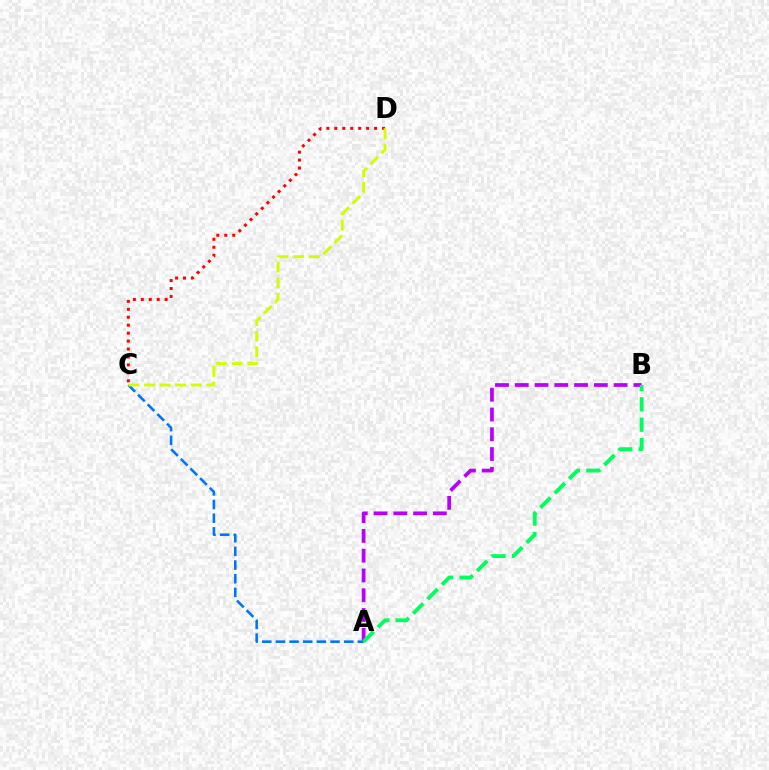{('C', 'D'): [{'color': '#ff0000', 'line_style': 'dotted', 'thickness': 2.16}, {'color': '#d1ff00', 'line_style': 'dashed', 'thickness': 2.12}], ('A', 'B'): [{'color': '#b900ff', 'line_style': 'dashed', 'thickness': 2.69}, {'color': '#00ff5c', 'line_style': 'dashed', 'thickness': 2.77}], ('A', 'C'): [{'color': '#0074ff', 'line_style': 'dashed', 'thickness': 1.85}]}